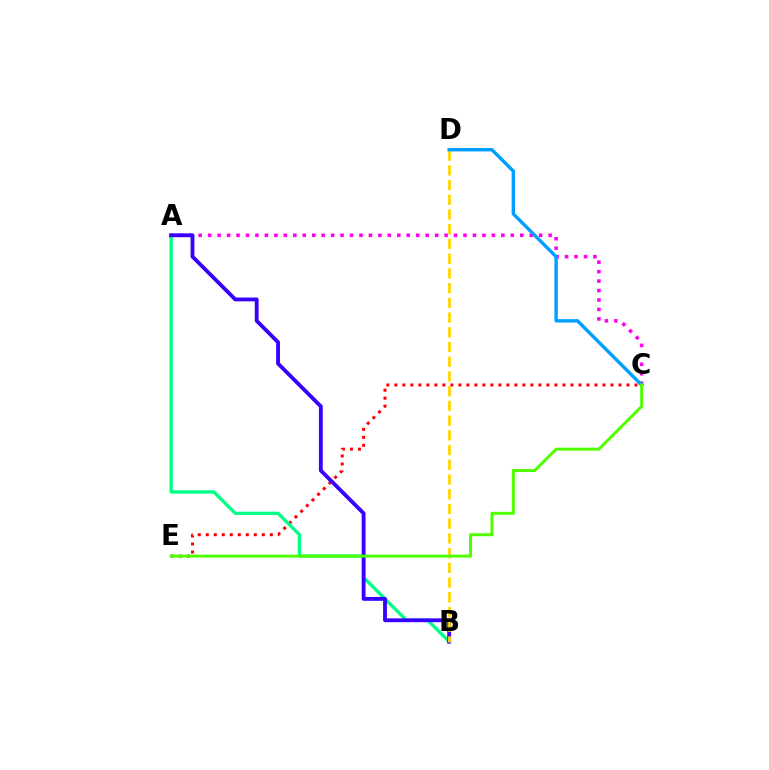{('A', 'C'): [{'color': '#ff00ed', 'line_style': 'dotted', 'thickness': 2.57}], ('C', 'E'): [{'color': '#ff0000', 'line_style': 'dotted', 'thickness': 2.17}, {'color': '#4fff00', 'line_style': 'solid', 'thickness': 2.16}], ('A', 'B'): [{'color': '#00ff86', 'line_style': 'solid', 'thickness': 2.38}, {'color': '#3700ff', 'line_style': 'solid', 'thickness': 2.76}], ('B', 'D'): [{'color': '#ffd500', 'line_style': 'dashed', 'thickness': 2.0}], ('C', 'D'): [{'color': '#009eff', 'line_style': 'solid', 'thickness': 2.44}]}